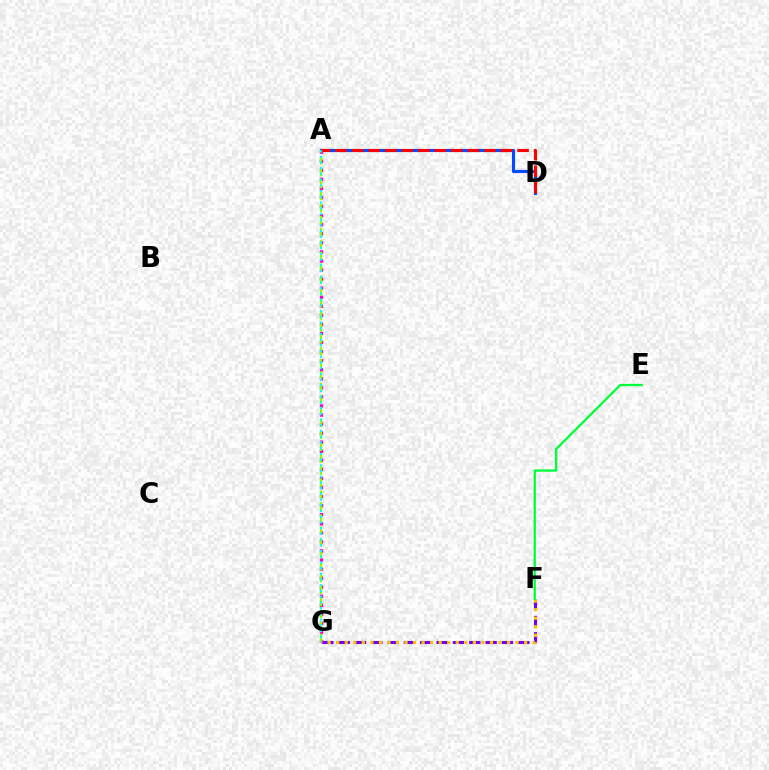{('F', 'G'): [{'color': '#7200ff', 'line_style': 'dashed', 'thickness': 2.22}, {'color': '#ffbd00', 'line_style': 'dotted', 'thickness': 2.32}], ('A', 'G'): [{'color': '#ff00cf', 'line_style': 'dotted', 'thickness': 2.46}, {'color': '#84ff00', 'line_style': 'dashed', 'thickness': 1.62}, {'color': '#00fff6', 'line_style': 'dotted', 'thickness': 1.55}], ('E', 'F'): [{'color': '#00ff39', 'line_style': 'solid', 'thickness': 1.65}], ('A', 'D'): [{'color': '#004bff', 'line_style': 'solid', 'thickness': 2.24}, {'color': '#ff0000', 'line_style': 'dashed', 'thickness': 2.25}]}